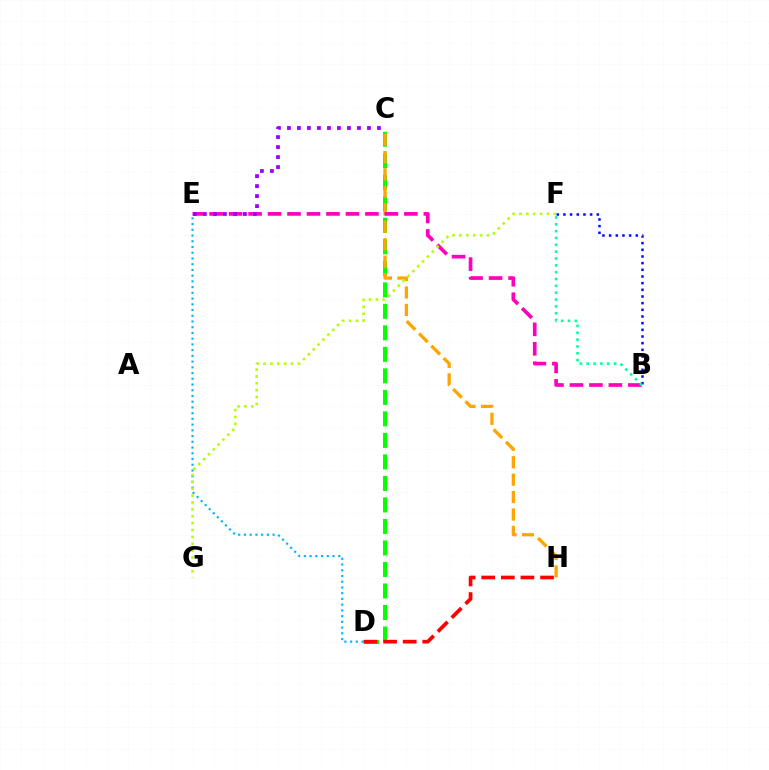{('D', 'E'): [{'color': '#00b5ff', 'line_style': 'dotted', 'thickness': 1.56}], ('C', 'D'): [{'color': '#08ff00', 'line_style': 'dashed', 'thickness': 2.92}], ('C', 'H'): [{'color': '#ffa500', 'line_style': 'dashed', 'thickness': 2.37}], ('D', 'H'): [{'color': '#ff0000', 'line_style': 'dashed', 'thickness': 2.66}], ('B', 'E'): [{'color': '#ff00bd', 'line_style': 'dashed', 'thickness': 2.65}], ('B', 'F'): [{'color': '#0010ff', 'line_style': 'dotted', 'thickness': 1.81}, {'color': '#00ff9d', 'line_style': 'dotted', 'thickness': 1.86}], ('C', 'E'): [{'color': '#9b00ff', 'line_style': 'dotted', 'thickness': 2.72}], ('F', 'G'): [{'color': '#b3ff00', 'line_style': 'dotted', 'thickness': 1.87}]}